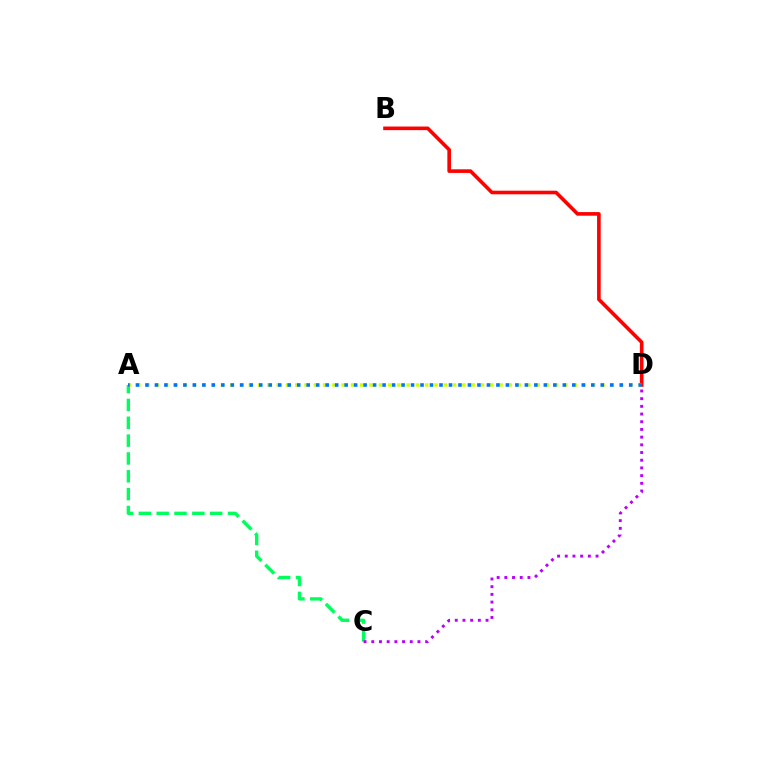{('A', 'C'): [{'color': '#00ff5c', 'line_style': 'dashed', 'thickness': 2.42}], ('B', 'D'): [{'color': '#ff0000', 'line_style': 'solid', 'thickness': 2.6}], ('C', 'D'): [{'color': '#b900ff', 'line_style': 'dotted', 'thickness': 2.09}], ('A', 'D'): [{'color': '#d1ff00', 'line_style': 'dotted', 'thickness': 2.52}, {'color': '#0074ff', 'line_style': 'dotted', 'thickness': 2.58}]}